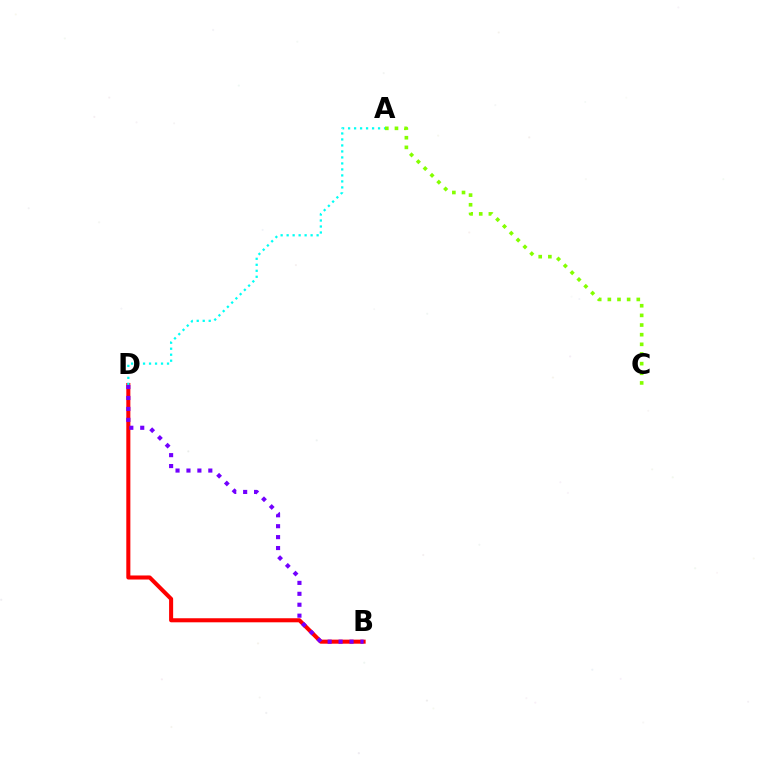{('B', 'D'): [{'color': '#ff0000', 'line_style': 'solid', 'thickness': 2.92}, {'color': '#7200ff', 'line_style': 'dotted', 'thickness': 2.97}], ('A', 'C'): [{'color': '#84ff00', 'line_style': 'dotted', 'thickness': 2.62}], ('A', 'D'): [{'color': '#00fff6', 'line_style': 'dotted', 'thickness': 1.63}]}